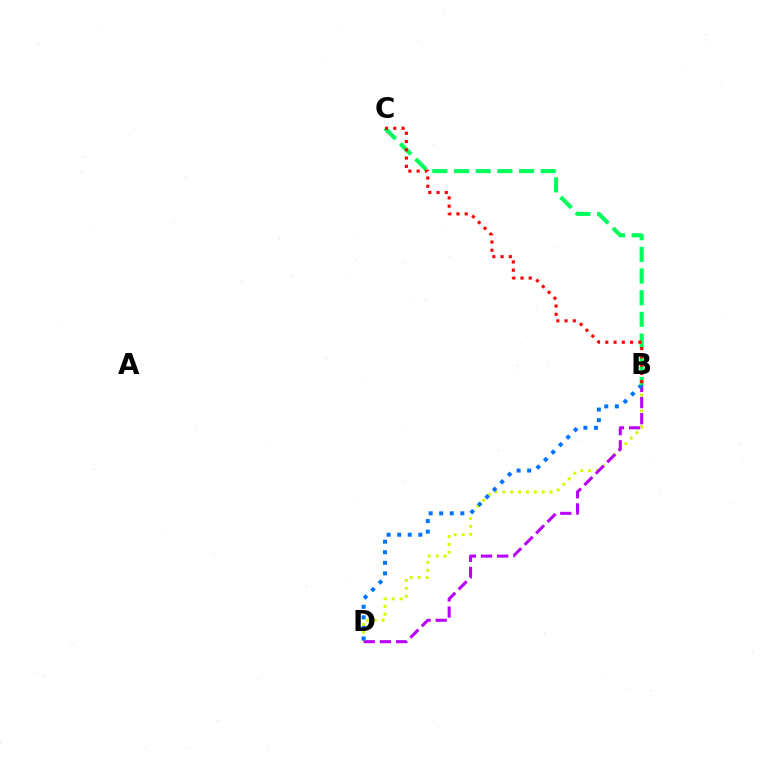{('B', 'D'): [{'color': '#d1ff00', 'line_style': 'dotted', 'thickness': 2.14}, {'color': '#b900ff', 'line_style': 'dashed', 'thickness': 2.2}, {'color': '#0074ff', 'line_style': 'dotted', 'thickness': 2.87}], ('B', 'C'): [{'color': '#00ff5c', 'line_style': 'dashed', 'thickness': 2.94}, {'color': '#ff0000', 'line_style': 'dotted', 'thickness': 2.24}]}